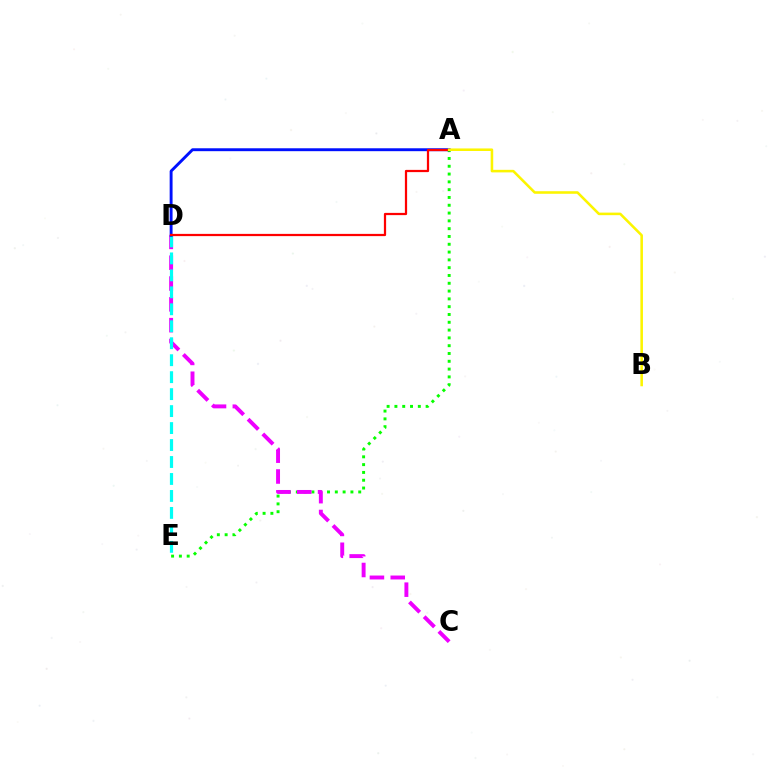{('A', 'E'): [{'color': '#08ff00', 'line_style': 'dotted', 'thickness': 2.12}], ('C', 'D'): [{'color': '#ee00ff', 'line_style': 'dashed', 'thickness': 2.83}], ('D', 'E'): [{'color': '#00fff6', 'line_style': 'dashed', 'thickness': 2.31}], ('A', 'D'): [{'color': '#0010ff', 'line_style': 'solid', 'thickness': 2.09}, {'color': '#ff0000', 'line_style': 'solid', 'thickness': 1.61}], ('A', 'B'): [{'color': '#fcf500', 'line_style': 'solid', 'thickness': 1.84}]}